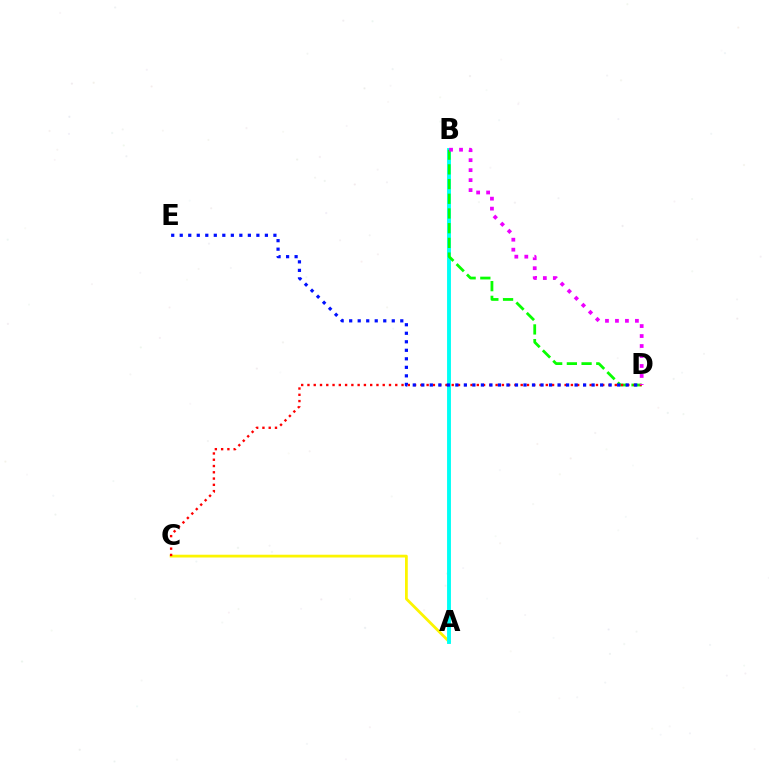{('A', 'C'): [{'color': '#fcf500', 'line_style': 'solid', 'thickness': 2.0}], ('A', 'B'): [{'color': '#00fff6', 'line_style': 'solid', 'thickness': 2.79}], ('B', 'D'): [{'color': '#08ff00', 'line_style': 'dashed', 'thickness': 2.0}, {'color': '#ee00ff', 'line_style': 'dotted', 'thickness': 2.71}], ('C', 'D'): [{'color': '#ff0000', 'line_style': 'dotted', 'thickness': 1.7}], ('D', 'E'): [{'color': '#0010ff', 'line_style': 'dotted', 'thickness': 2.31}]}